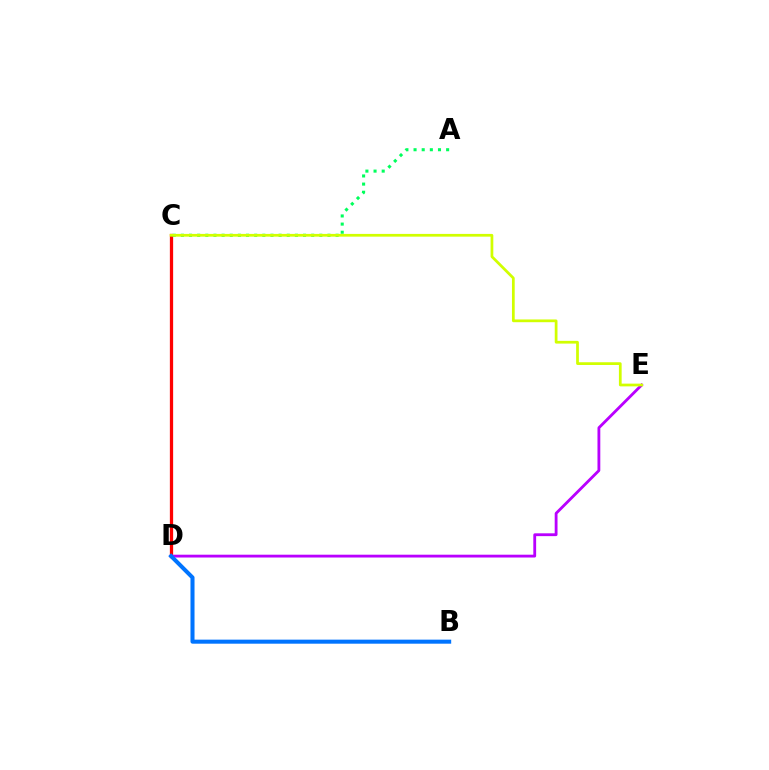{('C', 'D'): [{'color': '#ff0000', 'line_style': 'solid', 'thickness': 2.35}], ('D', 'E'): [{'color': '#b900ff', 'line_style': 'solid', 'thickness': 2.03}], ('A', 'C'): [{'color': '#00ff5c', 'line_style': 'dotted', 'thickness': 2.21}], ('B', 'D'): [{'color': '#0074ff', 'line_style': 'solid', 'thickness': 2.91}], ('C', 'E'): [{'color': '#d1ff00', 'line_style': 'solid', 'thickness': 1.97}]}